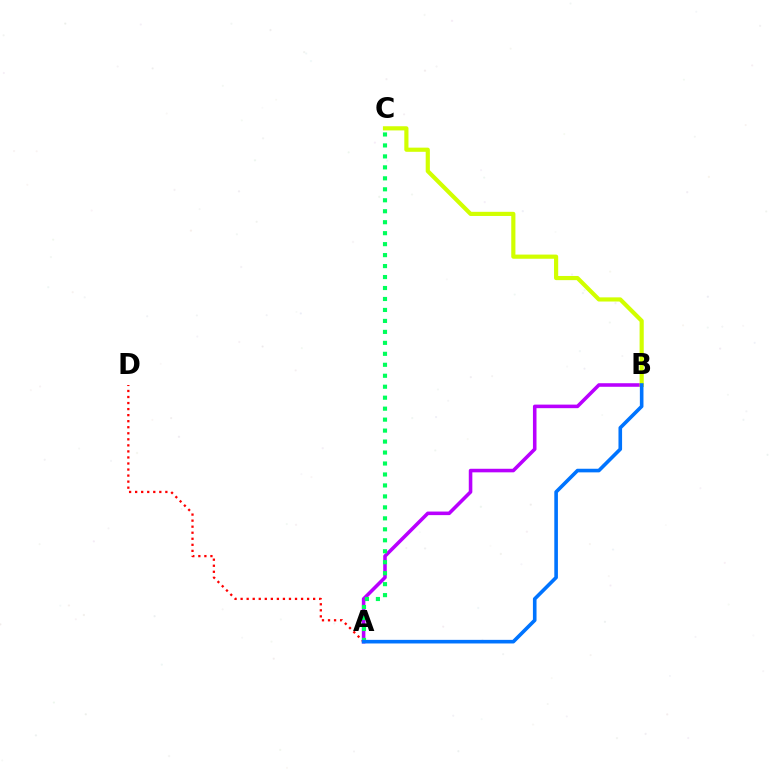{('A', 'D'): [{'color': '#ff0000', 'line_style': 'dotted', 'thickness': 1.64}], ('A', 'B'): [{'color': '#b900ff', 'line_style': 'solid', 'thickness': 2.56}, {'color': '#0074ff', 'line_style': 'solid', 'thickness': 2.6}], ('A', 'C'): [{'color': '#00ff5c', 'line_style': 'dotted', 'thickness': 2.98}], ('B', 'C'): [{'color': '#d1ff00', 'line_style': 'solid', 'thickness': 3.0}]}